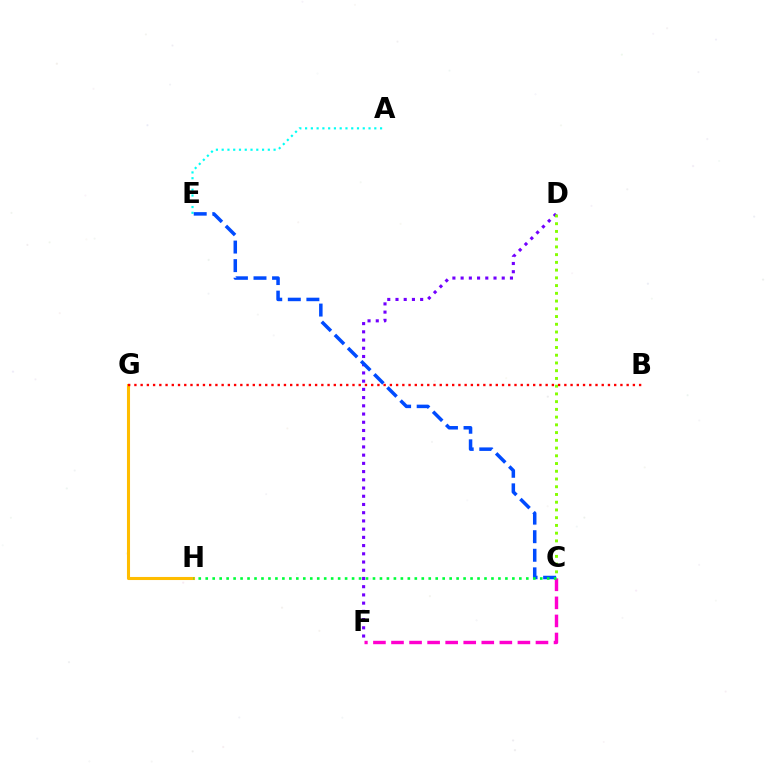{('D', 'F'): [{'color': '#7200ff', 'line_style': 'dotted', 'thickness': 2.23}], ('C', 'D'): [{'color': '#84ff00', 'line_style': 'dotted', 'thickness': 2.1}], ('G', 'H'): [{'color': '#ffbd00', 'line_style': 'solid', 'thickness': 2.21}], ('A', 'E'): [{'color': '#00fff6', 'line_style': 'dotted', 'thickness': 1.57}], ('C', 'F'): [{'color': '#ff00cf', 'line_style': 'dashed', 'thickness': 2.45}], ('C', 'E'): [{'color': '#004bff', 'line_style': 'dashed', 'thickness': 2.52}], ('B', 'G'): [{'color': '#ff0000', 'line_style': 'dotted', 'thickness': 1.69}], ('C', 'H'): [{'color': '#00ff39', 'line_style': 'dotted', 'thickness': 1.89}]}